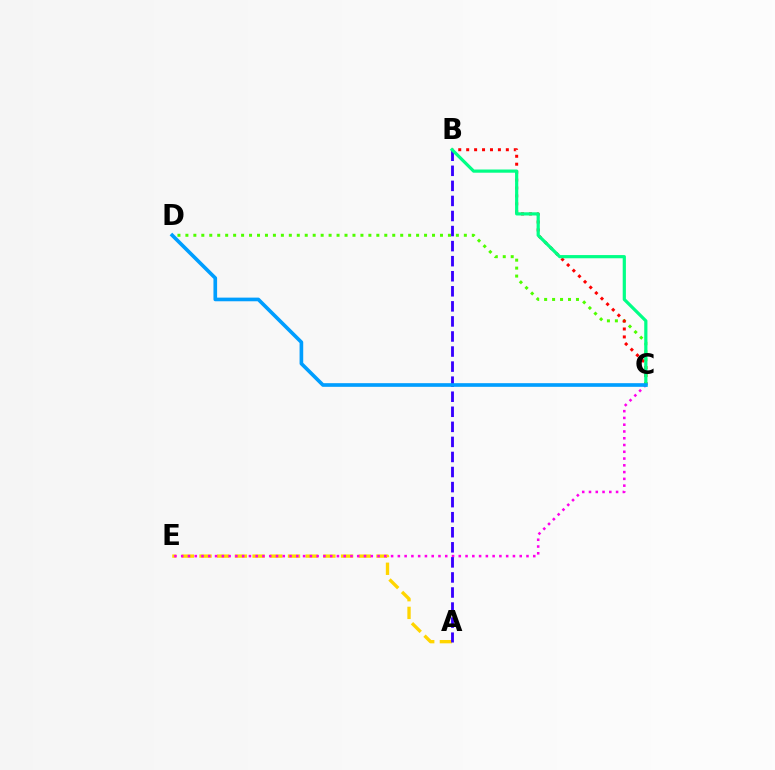{('A', 'E'): [{'color': '#ffd500', 'line_style': 'dashed', 'thickness': 2.4}], ('C', 'D'): [{'color': '#4fff00', 'line_style': 'dotted', 'thickness': 2.16}, {'color': '#009eff', 'line_style': 'solid', 'thickness': 2.63}], ('C', 'E'): [{'color': '#ff00ed', 'line_style': 'dotted', 'thickness': 1.84}], ('B', 'C'): [{'color': '#ff0000', 'line_style': 'dotted', 'thickness': 2.16}, {'color': '#00ff86', 'line_style': 'solid', 'thickness': 2.3}], ('A', 'B'): [{'color': '#3700ff', 'line_style': 'dashed', 'thickness': 2.05}]}